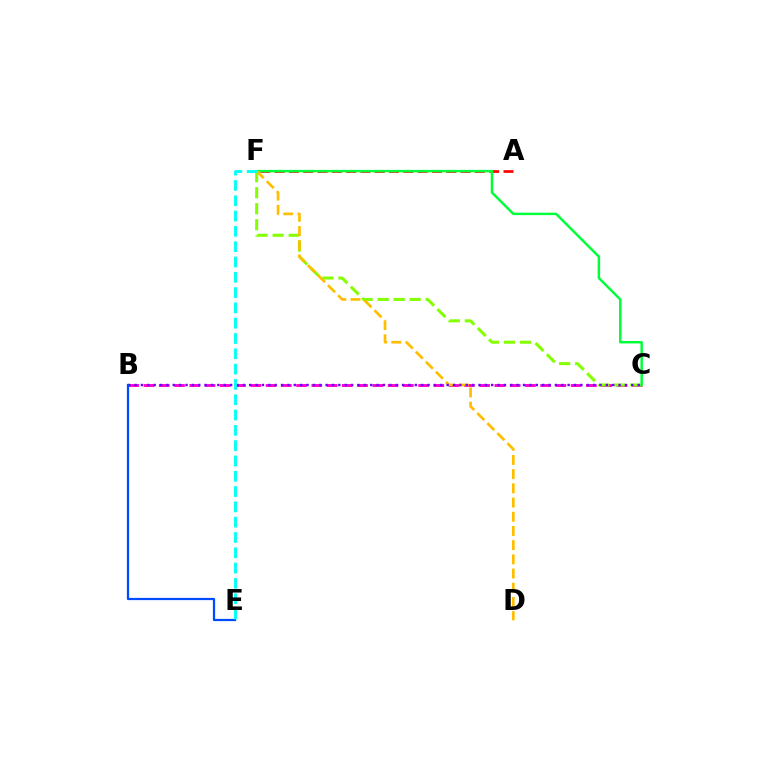{('B', 'C'): [{'color': '#ff00cf', 'line_style': 'dashed', 'thickness': 2.07}, {'color': '#7200ff', 'line_style': 'dotted', 'thickness': 1.73}], ('C', 'F'): [{'color': '#84ff00', 'line_style': 'dashed', 'thickness': 2.17}, {'color': '#00ff39', 'line_style': 'solid', 'thickness': 1.78}], ('A', 'F'): [{'color': '#ff0000', 'line_style': 'dashed', 'thickness': 1.94}], ('D', 'F'): [{'color': '#ffbd00', 'line_style': 'dashed', 'thickness': 1.93}], ('B', 'E'): [{'color': '#004bff', 'line_style': 'solid', 'thickness': 1.61}], ('E', 'F'): [{'color': '#00fff6', 'line_style': 'dashed', 'thickness': 2.08}]}